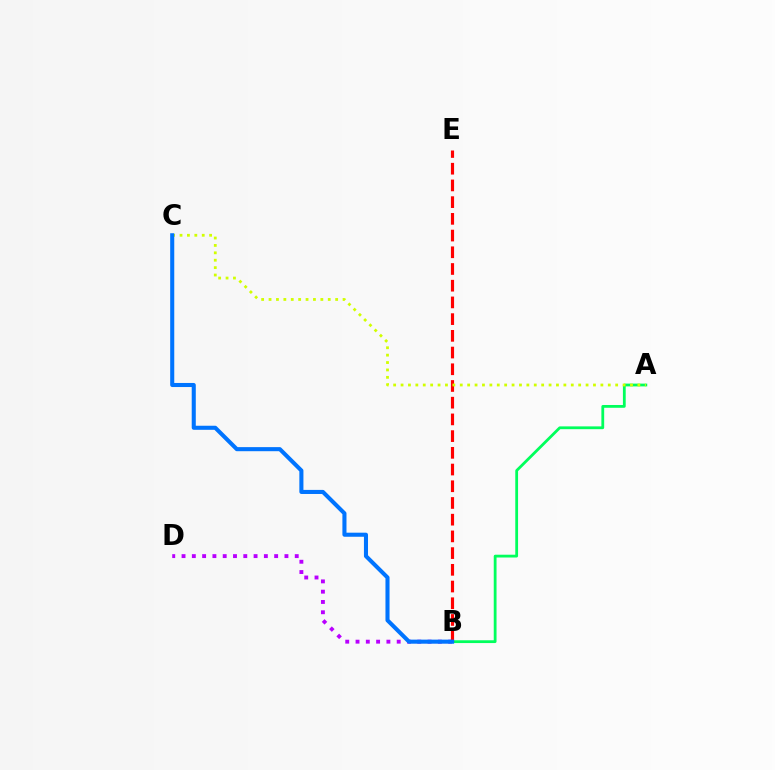{('A', 'B'): [{'color': '#00ff5c', 'line_style': 'solid', 'thickness': 2.01}], ('B', 'D'): [{'color': '#b900ff', 'line_style': 'dotted', 'thickness': 2.8}], ('B', 'E'): [{'color': '#ff0000', 'line_style': 'dashed', 'thickness': 2.27}], ('A', 'C'): [{'color': '#d1ff00', 'line_style': 'dotted', 'thickness': 2.01}], ('B', 'C'): [{'color': '#0074ff', 'line_style': 'solid', 'thickness': 2.93}]}